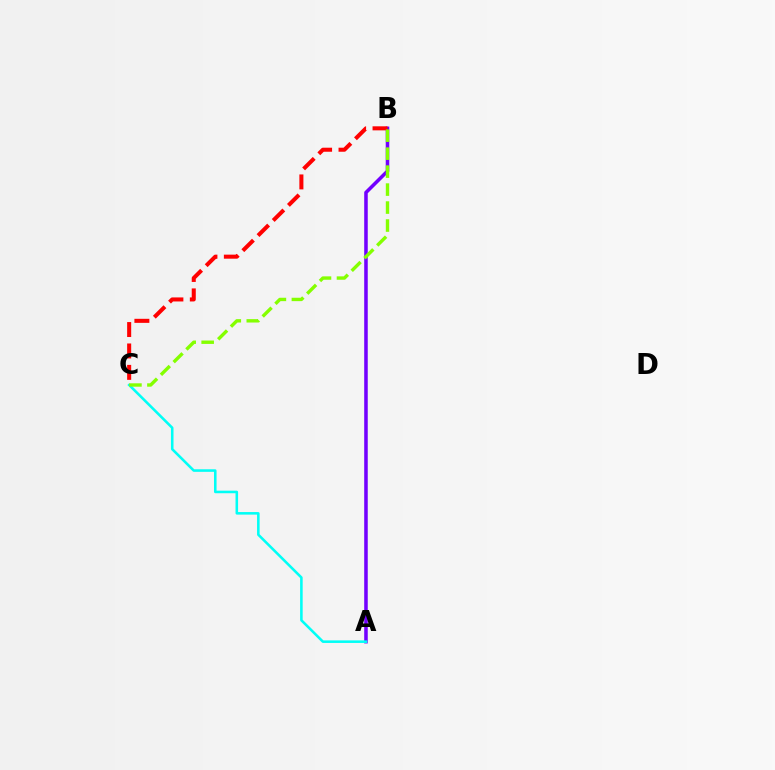{('A', 'B'): [{'color': '#7200ff', 'line_style': 'solid', 'thickness': 2.55}], ('A', 'C'): [{'color': '#00fff6', 'line_style': 'solid', 'thickness': 1.85}], ('B', 'C'): [{'color': '#ff0000', 'line_style': 'dashed', 'thickness': 2.91}, {'color': '#84ff00', 'line_style': 'dashed', 'thickness': 2.44}]}